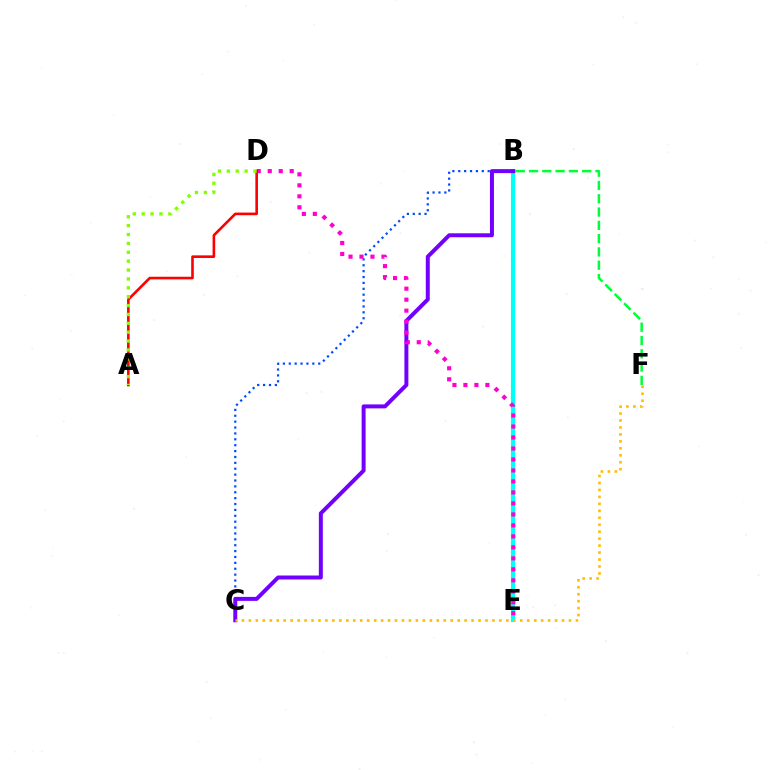{('B', 'E'): [{'color': '#00fff6', 'line_style': 'solid', 'thickness': 2.99}], ('B', 'C'): [{'color': '#004bff', 'line_style': 'dotted', 'thickness': 1.6}, {'color': '#7200ff', 'line_style': 'solid', 'thickness': 2.86}], ('B', 'F'): [{'color': '#00ff39', 'line_style': 'dashed', 'thickness': 1.81}], ('D', 'E'): [{'color': '#ff00cf', 'line_style': 'dotted', 'thickness': 2.99}], ('C', 'F'): [{'color': '#ffbd00', 'line_style': 'dotted', 'thickness': 1.89}], ('A', 'D'): [{'color': '#ff0000', 'line_style': 'solid', 'thickness': 1.89}, {'color': '#84ff00', 'line_style': 'dotted', 'thickness': 2.41}]}